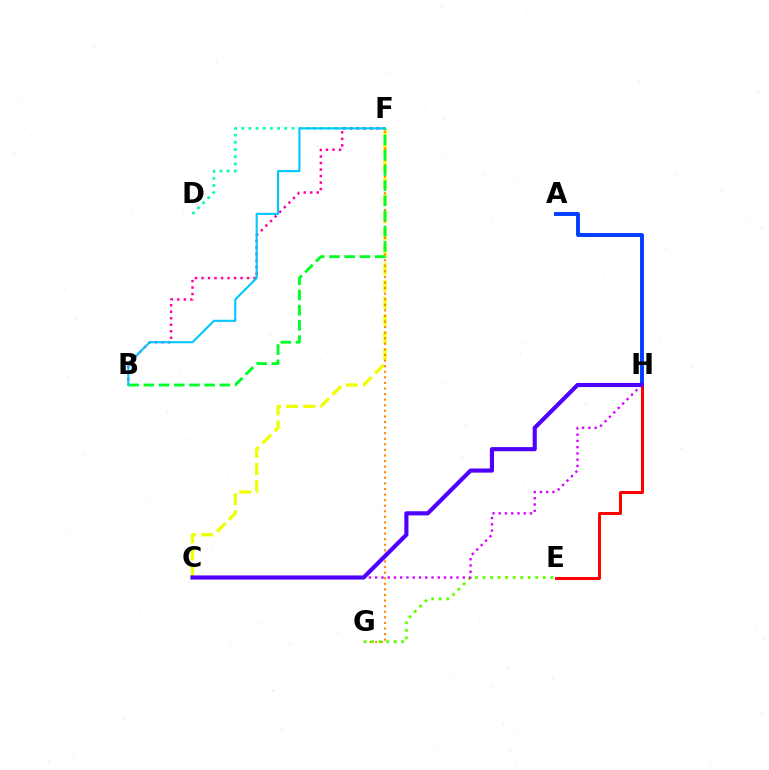{('C', 'F'): [{'color': '#eeff00', 'line_style': 'dashed', 'thickness': 2.33}], ('A', 'H'): [{'color': '#003fff', 'line_style': 'solid', 'thickness': 2.81}], ('F', 'G'): [{'color': '#ff8800', 'line_style': 'dotted', 'thickness': 1.52}], ('E', 'G'): [{'color': '#66ff00', 'line_style': 'dotted', 'thickness': 2.05}], ('D', 'F'): [{'color': '#00ffaf', 'line_style': 'dotted', 'thickness': 1.95}], ('B', 'F'): [{'color': '#ff00a0', 'line_style': 'dotted', 'thickness': 1.77}, {'color': '#00ff27', 'line_style': 'dashed', 'thickness': 2.07}, {'color': '#00c7ff', 'line_style': 'solid', 'thickness': 1.51}], ('C', 'H'): [{'color': '#d600ff', 'line_style': 'dotted', 'thickness': 1.7}, {'color': '#4f00ff', 'line_style': 'solid', 'thickness': 2.97}], ('E', 'H'): [{'color': '#ff0000', 'line_style': 'solid', 'thickness': 2.14}]}